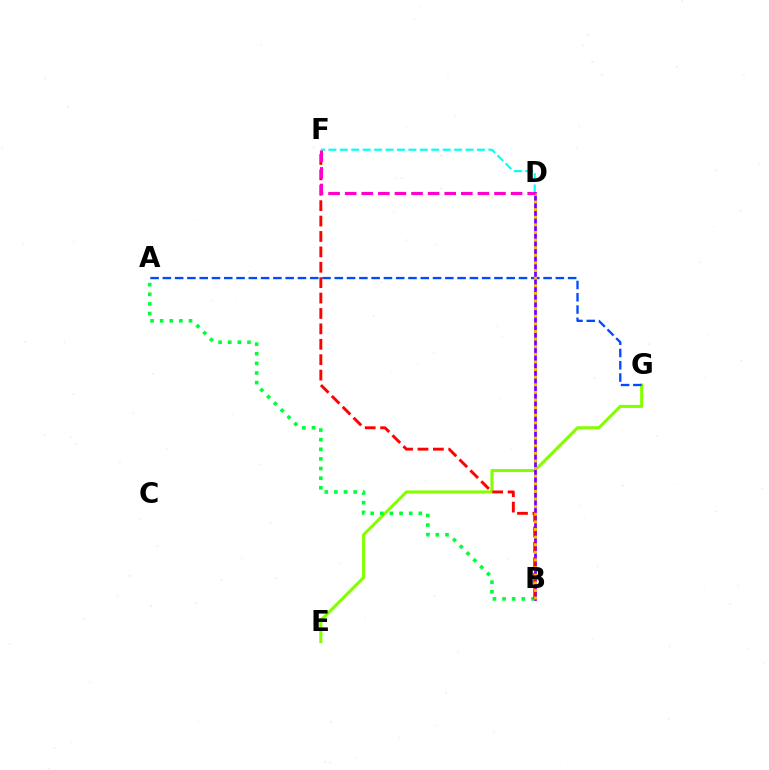{('E', 'G'): [{'color': '#84ff00', 'line_style': 'solid', 'thickness': 2.2}], ('A', 'B'): [{'color': '#00ff39', 'line_style': 'dotted', 'thickness': 2.61}], ('D', 'F'): [{'color': '#00fff6', 'line_style': 'dashed', 'thickness': 1.55}, {'color': '#ff00cf', 'line_style': 'dashed', 'thickness': 2.25}], ('A', 'G'): [{'color': '#004bff', 'line_style': 'dashed', 'thickness': 1.67}], ('B', 'D'): [{'color': '#7200ff', 'line_style': 'solid', 'thickness': 1.99}, {'color': '#ffbd00', 'line_style': 'dotted', 'thickness': 2.07}], ('B', 'F'): [{'color': '#ff0000', 'line_style': 'dashed', 'thickness': 2.09}]}